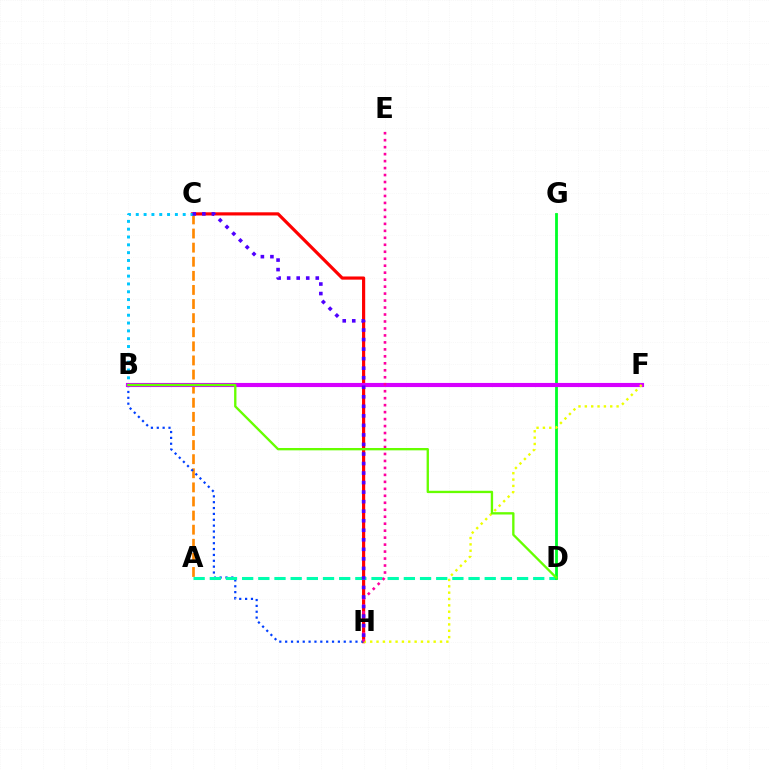{('C', 'H'): [{'color': '#ff0000', 'line_style': 'solid', 'thickness': 2.28}, {'color': '#4f00ff', 'line_style': 'dotted', 'thickness': 2.59}], ('A', 'C'): [{'color': '#ff8800', 'line_style': 'dashed', 'thickness': 1.92}], ('B', 'H'): [{'color': '#003fff', 'line_style': 'dotted', 'thickness': 1.59}], ('A', 'D'): [{'color': '#00ffaf', 'line_style': 'dashed', 'thickness': 2.2}], ('D', 'G'): [{'color': '#00ff27', 'line_style': 'solid', 'thickness': 2.02}], ('B', 'F'): [{'color': '#d600ff', 'line_style': 'solid', 'thickness': 2.97}], ('F', 'H'): [{'color': '#eeff00', 'line_style': 'dotted', 'thickness': 1.73}], ('B', 'C'): [{'color': '#00c7ff', 'line_style': 'dotted', 'thickness': 2.13}], ('E', 'H'): [{'color': '#ff00a0', 'line_style': 'dotted', 'thickness': 1.89}], ('B', 'D'): [{'color': '#66ff00', 'line_style': 'solid', 'thickness': 1.69}]}